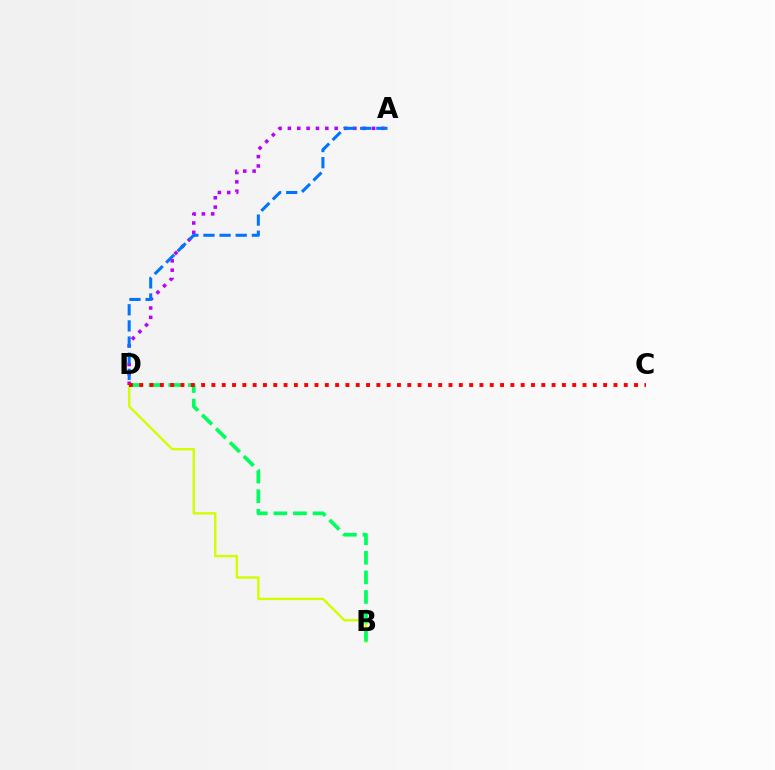{('B', 'D'): [{'color': '#d1ff00', 'line_style': 'solid', 'thickness': 1.72}, {'color': '#00ff5c', 'line_style': 'dashed', 'thickness': 2.66}], ('A', 'D'): [{'color': '#b900ff', 'line_style': 'dotted', 'thickness': 2.54}, {'color': '#0074ff', 'line_style': 'dashed', 'thickness': 2.19}], ('C', 'D'): [{'color': '#ff0000', 'line_style': 'dotted', 'thickness': 2.8}]}